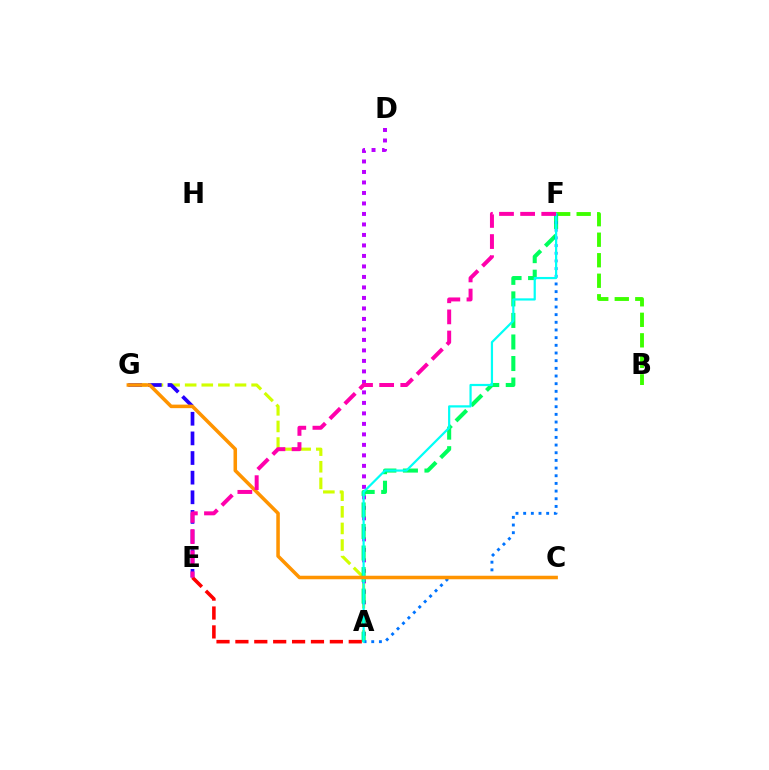{('A', 'G'): [{'color': '#d1ff00', 'line_style': 'dashed', 'thickness': 2.26}], ('B', 'F'): [{'color': '#3dff00', 'line_style': 'dashed', 'thickness': 2.79}], ('A', 'D'): [{'color': '#b900ff', 'line_style': 'dotted', 'thickness': 2.85}], ('A', 'F'): [{'color': '#00ff5c', 'line_style': 'dashed', 'thickness': 2.93}, {'color': '#0074ff', 'line_style': 'dotted', 'thickness': 2.08}, {'color': '#00fff6', 'line_style': 'solid', 'thickness': 1.59}], ('E', 'G'): [{'color': '#2500ff', 'line_style': 'dashed', 'thickness': 2.67}], ('A', 'E'): [{'color': '#ff0000', 'line_style': 'dashed', 'thickness': 2.57}], ('C', 'G'): [{'color': '#ff9400', 'line_style': 'solid', 'thickness': 2.54}], ('E', 'F'): [{'color': '#ff00ac', 'line_style': 'dashed', 'thickness': 2.87}]}